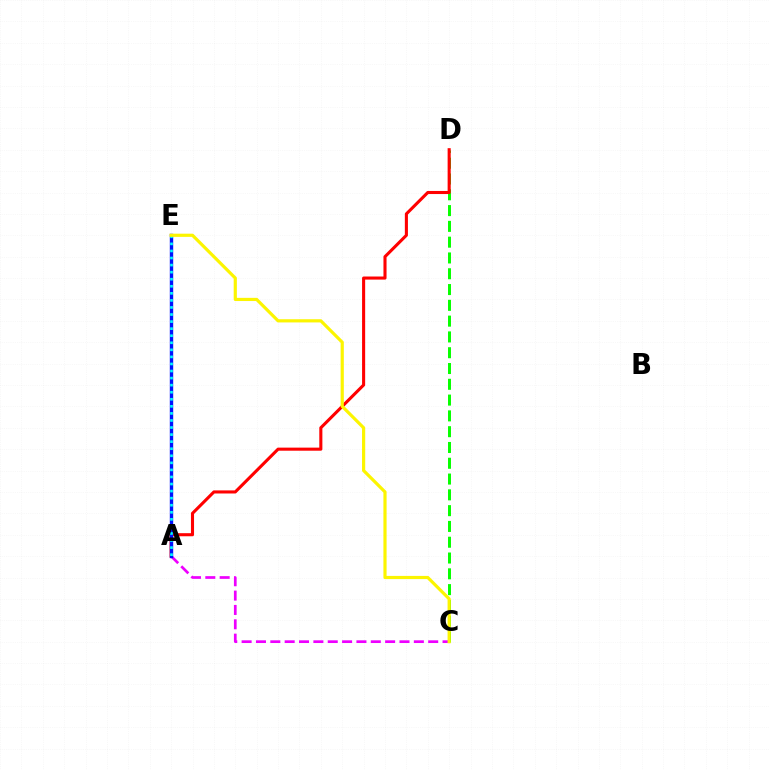{('C', 'D'): [{'color': '#08ff00', 'line_style': 'dashed', 'thickness': 2.15}], ('A', 'D'): [{'color': '#ff0000', 'line_style': 'solid', 'thickness': 2.22}], ('A', 'C'): [{'color': '#ee00ff', 'line_style': 'dashed', 'thickness': 1.95}], ('A', 'E'): [{'color': '#0010ff', 'line_style': 'solid', 'thickness': 2.44}, {'color': '#00fff6', 'line_style': 'dotted', 'thickness': 1.92}], ('C', 'E'): [{'color': '#fcf500', 'line_style': 'solid', 'thickness': 2.29}]}